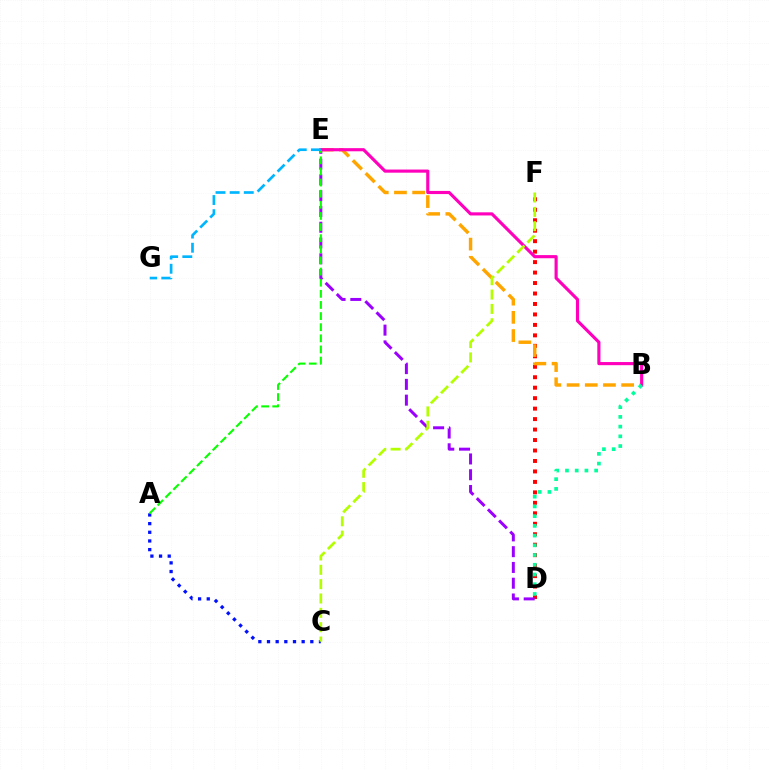{('D', 'F'): [{'color': '#ff0000', 'line_style': 'dotted', 'thickness': 2.84}], ('D', 'E'): [{'color': '#9b00ff', 'line_style': 'dashed', 'thickness': 2.14}], ('B', 'E'): [{'color': '#ffa500', 'line_style': 'dashed', 'thickness': 2.47}, {'color': '#ff00bd', 'line_style': 'solid', 'thickness': 2.26}], ('A', 'C'): [{'color': '#0010ff', 'line_style': 'dotted', 'thickness': 2.35}], ('B', 'D'): [{'color': '#00ff9d', 'line_style': 'dotted', 'thickness': 2.64}], ('A', 'E'): [{'color': '#08ff00', 'line_style': 'dashed', 'thickness': 1.51}], ('C', 'F'): [{'color': '#b3ff00', 'line_style': 'dashed', 'thickness': 1.95}], ('E', 'G'): [{'color': '#00b5ff', 'line_style': 'dashed', 'thickness': 1.92}]}